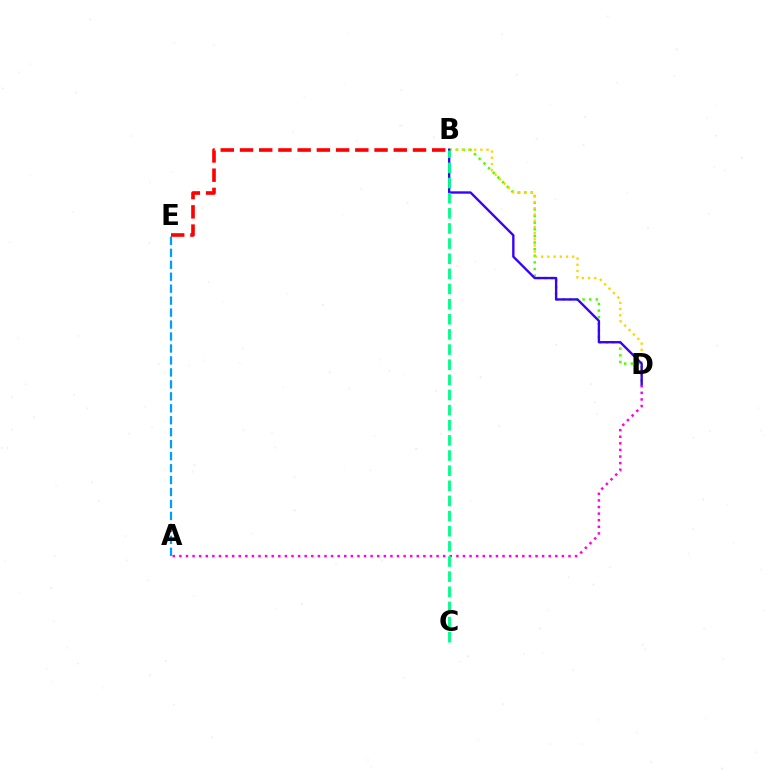{('A', 'E'): [{'color': '#009eff', 'line_style': 'dashed', 'thickness': 1.62}], ('B', 'E'): [{'color': '#ff0000', 'line_style': 'dashed', 'thickness': 2.61}], ('B', 'D'): [{'color': '#4fff00', 'line_style': 'dotted', 'thickness': 1.8}, {'color': '#ffd500', 'line_style': 'dotted', 'thickness': 1.69}, {'color': '#3700ff', 'line_style': 'solid', 'thickness': 1.7}], ('A', 'D'): [{'color': '#ff00ed', 'line_style': 'dotted', 'thickness': 1.79}], ('B', 'C'): [{'color': '#00ff86', 'line_style': 'dashed', 'thickness': 2.06}]}